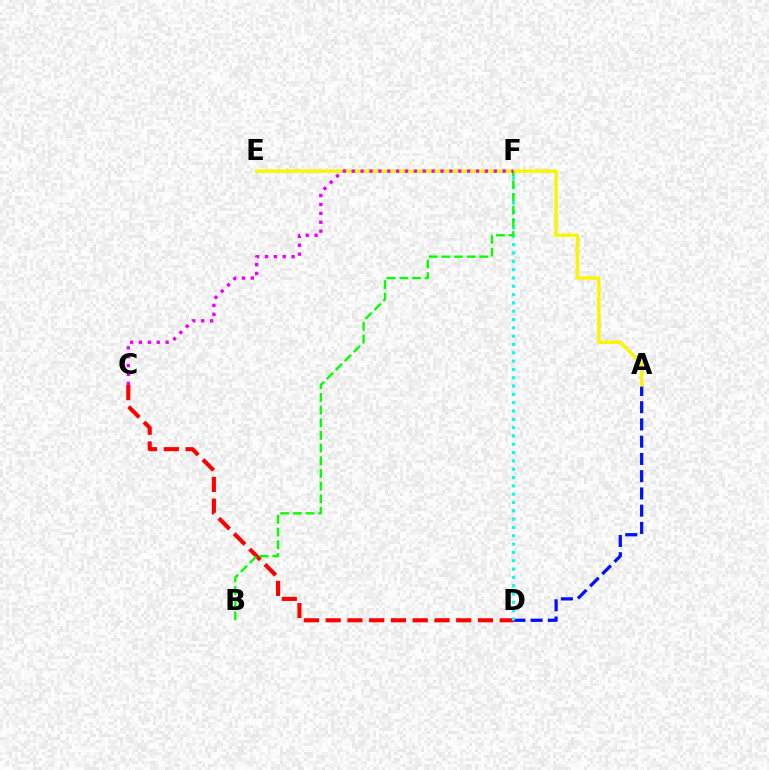{('A', 'D'): [{'color': '#0010ff', 'line_style': 'dashed', 'thickness': 2.34}], ('C', 'D'): [{'color': '#ff0000', 'line_style': 'dashed', 'thickness': 2.96}], ('D', 'F'): [{'color': '#00fff6', 'line_style': 'dotted', 'thickness': 2.26}], ('A', 'E'): [{'color': '#fcf500', 'line_style': 'solid', 'thickness': 2.47}], ('B', 'F'): [{'color': '#08ff00', 'line_style': 'dashed', 'thickness': 1.72}], ('C', 'F'): [{'color': '#ee00ff', 'line_style': 'dotted', 'thickness': 2.41}]}